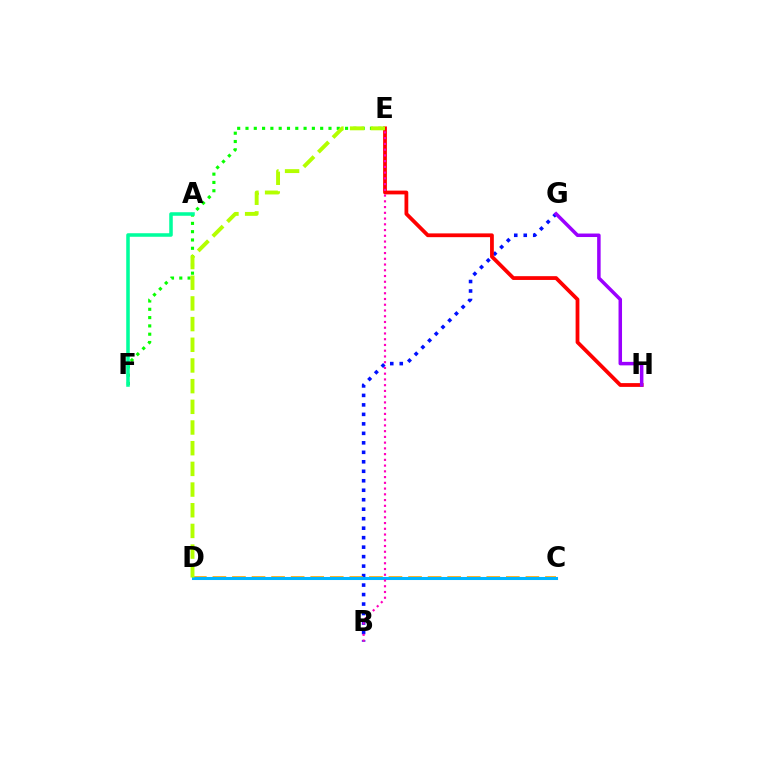{('B', 'G'): [{'color': '#0010ff', 'line_style': 'dotted', 'thickness': 2.58}], ('C', 'D'): [{'color': '#ffa500', 'line_style': 'dashed', 'thickness': 2.66}, {'color': '#00b5ff', 'line_style': 'solid', 'thickness': 2.2}], ('E', 'F'): [{'color': '#08ff00', 'line_style': 'dotted', 'thickness': 2.25}], ('A', 'F'): [{'color': '#00ff9d', 'line_style': 'solid', 'thickness': 2.55}], ('E', 'H'): [{'color': '#ff0000', 'line_style': 'solid', 'thickness': 2.72}], ('B', 'E'): [{'color': '#ff00bd', 'line_style': 'dotted', 'thickness': 1.56}], ('G', 'H'): [{'color': '#9b00ff', 'line_style': 'solid', 'thickness': 2.52}], ('D', 'E'): [{'color': '#b3ff00', 'line_style': 'dashed', 'thickness': 2.81}]}